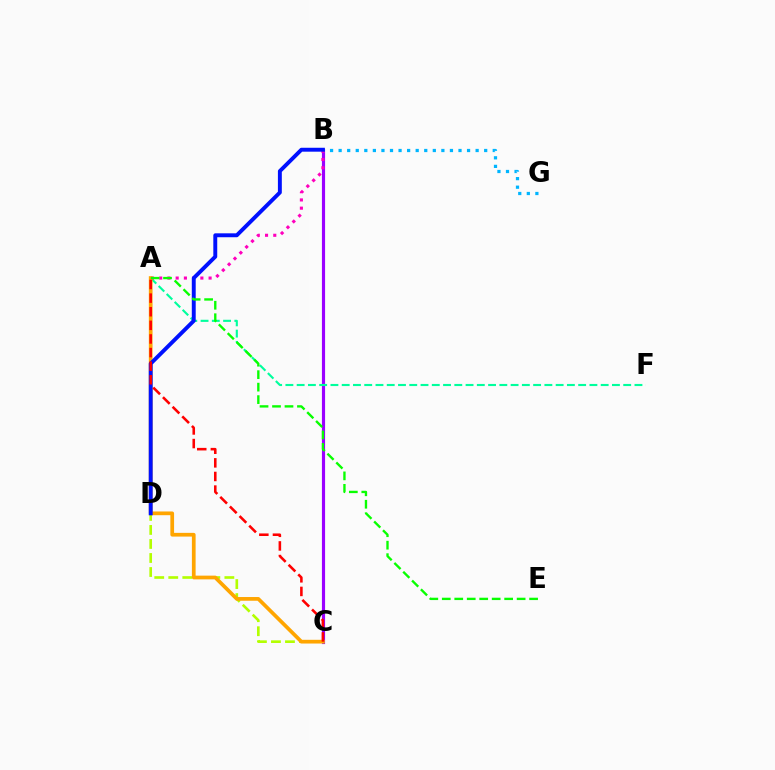{('B', 'C'): [{'color': '#9b00ff', 'line_style': 'solid', 'thickness': 2.27}], ('A', 'F'): [{'color': '#00ff9d', 'line_style': 'dashed', 'thickness': 1.53}], ('B', 'G'): [{'color': '#00b5ff', 'line_style': 'dotted', 'thickness': 2.33}], ('C', 'D'): [{'color': '#b3ff00', 'line_style': 'dashed', 'thickness': 1.91}], ('A', 'B'): [{'color': '#ff00bd', 'line_style': 'dotted', 'thickness': 2.24}], ('A', 'C'): [{'color': '#ffa500', 'line_style': 'solid', 'thickness': 2.68}, {'color': '#ff0000', 'line_style': 'dashed', 'thickness': 1.85}], ('B', 'D'): [{'color': '#0010ff', 'line_style': 'solid', 'thickness': 2.82}], ('A', 'E'): [{'color': '#08ff00', 'line_style': 'dashed', 'thickness': 1.69}]}